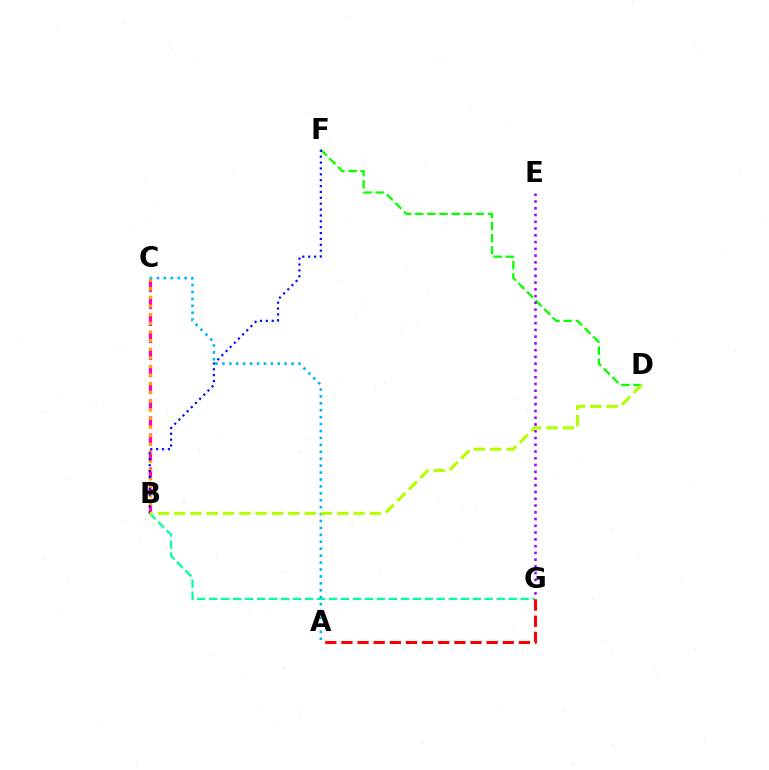{('B', 'G'): [{'color': '#00ff9d', 'line_style': 'dashed', 'thickness': 1.63}], ('B', 'C'): [{'color': '#ff00bd', 'line_style': 'dashed', 'thickness': 2.32}, {'color': '#ffa500', 'line_style': 'dotted', 'thickness': 2.35}], ('D', 'F'): [{'color': '#08ff00', 'line_style': 'dashed', 'thickness': 1.65}], ('E', 'G'): [{'color': '#9b00ff', 'line_style': 'dotted', 'thickness': 1.84}], ('A', 'G'): [{'color': '#ff0000', 'line_style': 'dashed', 'thickness': 2.19}], ('B', 'F'): [{'color': '#0010ff', 'line_style': 'dotted', 'thickness': 1.6}], ('A', 'C'): [{'color': '#00b5ff', 'line_style': 'dotted', 'thickness': 1.88}], ('B', 'D'): [{'color': '#b3ff00', 'line_style': 'dashed', 'thickness': 2.22}]}